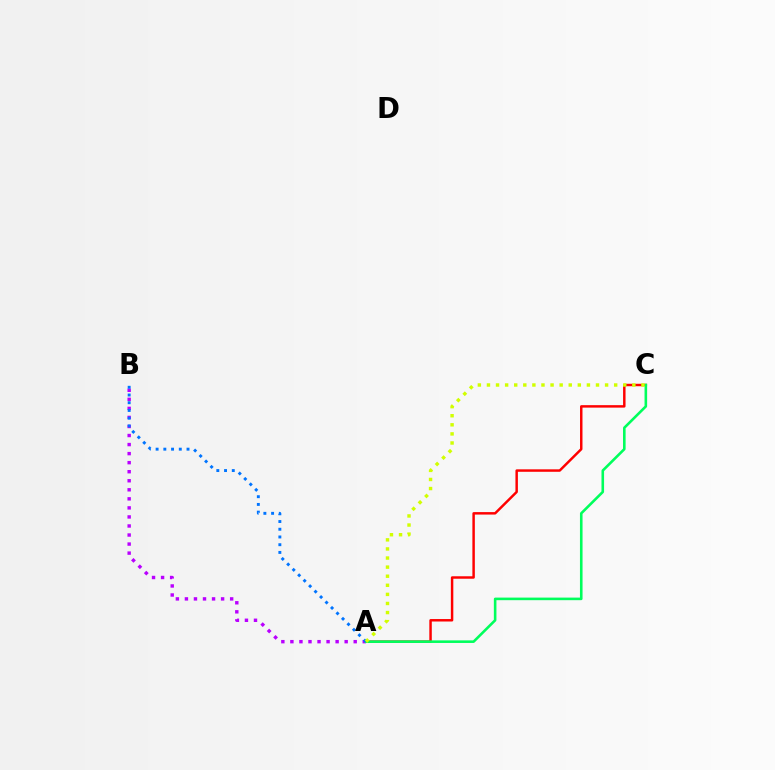{('A', 'C'): [{'color': '#ff0000', 'line_style': 'solid', 'thickness': 1.77}, {'color': '#00ff5c', 'line_style': 'solid', 'thickness': 1.87}, {'color': '#d1ff00', 'line_style': 'dotted', 'thickness': 2.47}], ('A', 'B'): [{'color': '#b900ff', 'line_style': 'dotted', 'thickness': 2.46}, {'color': '#0074ff', 'line_style': 'dotted', 'thickness': 2.1}]}